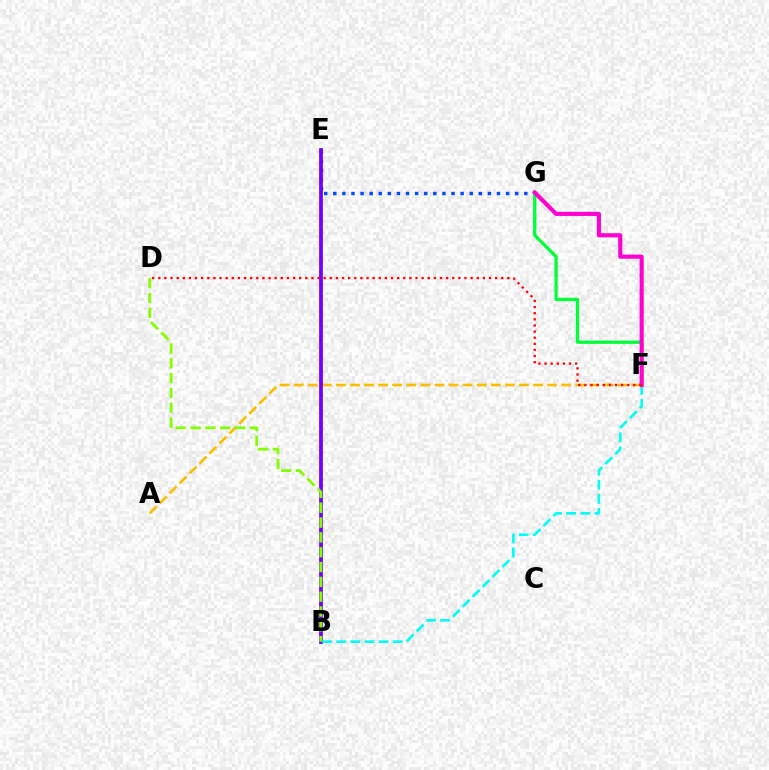{('E', 'G'): [{'color': '#004bff', 'line_style': 'dotted', 'thickness': 2.47}], ('A', 'F'): [{'color': '#ffbd00', 'line_style': 'dashed', 'thickness': 1.91}], ('F', 'G'): [{'color': '#00ff39', 'line_style': 'solid', 'thickness': 2.36}, {'color': '#ff00cf', 'line_style': 'solid', 'thickness': 2.96}], ('B', 'E'): [{'color': '#7200ff', 'line_style': 'solid', 'thickness': 2.7}], ('B', 'D'): [{'color': '#84ff00', 'line_style': 'dashed', 'thickness': 2.01}], ('B', 'F'): [{'color': '#00fff6', 'line_style': 'dashed', 'thickness': 1.91}], ('D', 'F'): [{'color': '#ff0000', 'line_style': 'dotted', 'thickness': 1.66}]}